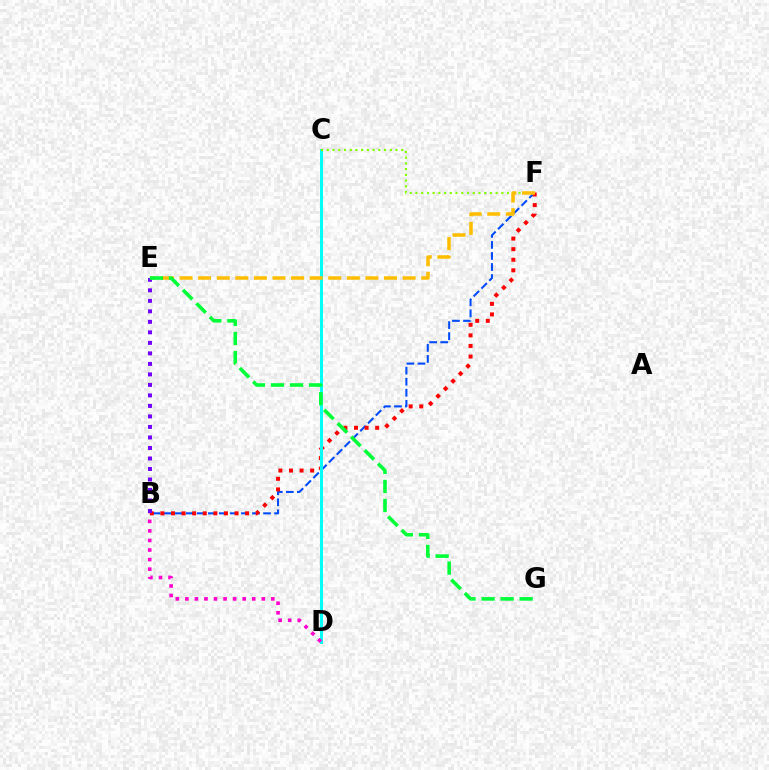{('B', 'F'): [{'color': '#004bff', 'line_style': 'dashed', 'thickness': 1.5}, {'color': '#ff0000', 'line_style': 'dotted', 'thickness': 2.88}], ('C', 'D'): [{'color': '#00fff6', 'line_style': 'solid', 'thickness': 2.16}], ('C', 'F'): [{'color': '#84ff00', 'line_style': 'dotted', 'thickness': 1.56}], ('E', 'F'): [{'color': '#ffbd00', 'line_style': 'dashed', 'thickness': 2.52}], ('B', 'D'): [{'color': '#ff00cf', 'line_style': 'dotted', 'thickness': 2.6}], ('B', 'E'): [{'color': '#7200ff', 'line_style': 'dotted', 'thickness': 2.86}], ('E', 'G'): [{'color': '#00ff39', 'line_style': 'dashed', 'thickness': 2.59}]}